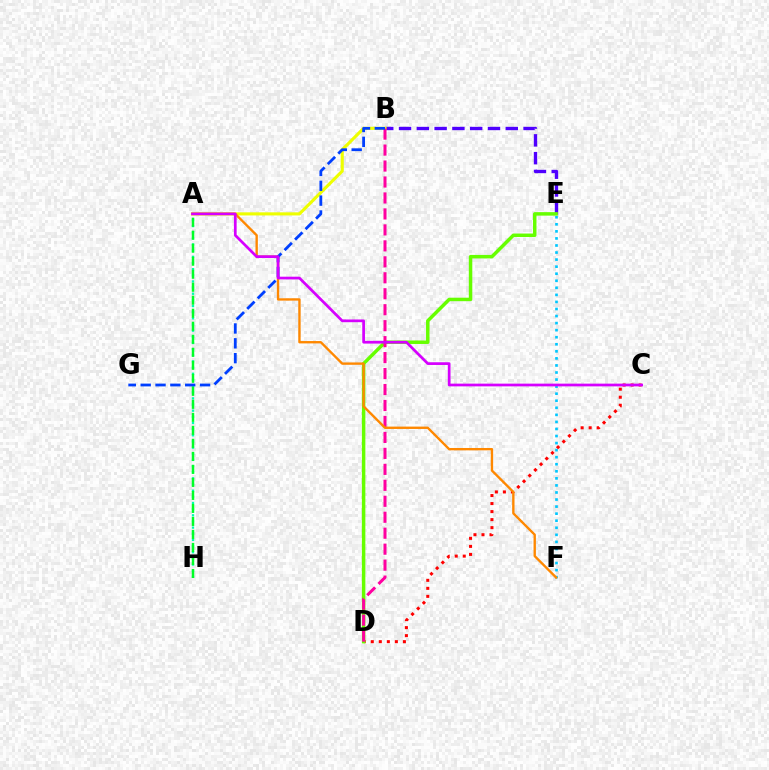{('E', 'F'): [{'color': '#00c7ff', 'line_style': 'dotted', 'thickness': 1.92}], ('B', 'E'): [{'color': '#4f00ff', 'line_style': 'dashed', 'thickness': 2.42}], ('C', 'D'): [{'color': '#ff0000', 'line_style': 'dotted', 'thickness': 2.18}], ('A', 'H'): [{'color': '#00ffaf', 'line_style': 'dotted', 'thickness': 1.67}, {'color': '#00ff27', 'line_style': 'dashed', 'thickness': 1.77}], ('D', 'E'): [{'color': '#66ff00', 'line_style': 'solid', 'thickness': 2.51}], ('A', 'B'): [{'color': '#eeff00', 'line_style': 'solid', 'thickness': 2.25}], ('B', 'D'): [{'color': '#ff00a0', 'line_style': 'dashed', 'thickness': 2.17}], ('A', 'F'): [{'color': '#ff8800', 'line_style': 'solid', 'thickness': 1.7}], ('B', 'G'): [{'color': '#003fff', 'line_style': 'dashed', 'thickness': 2.02}], ('A', 'C'): [{'color': '#d600ff', 'line_style': 'solid', 'thickness': 1.96}]}